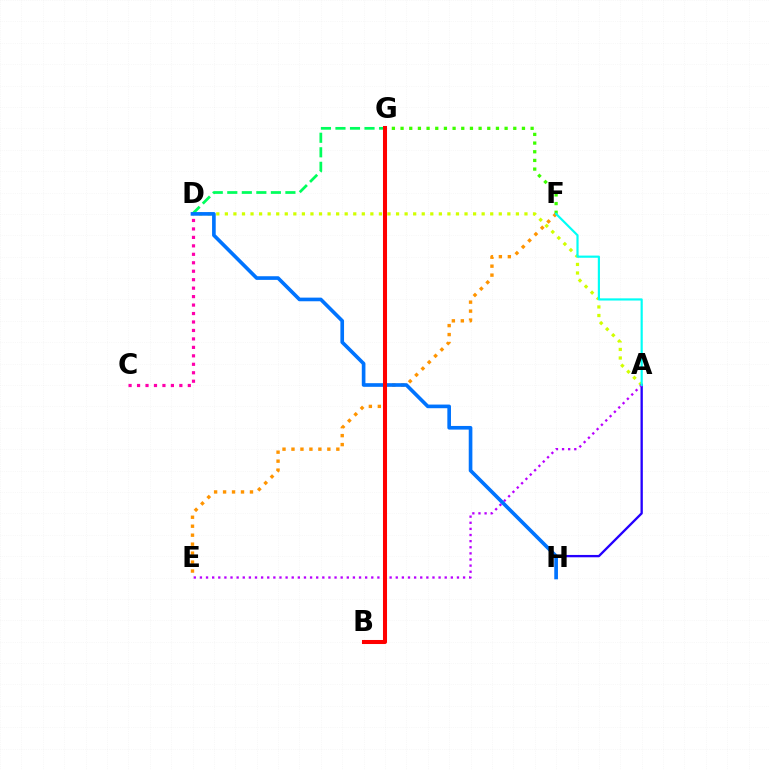{('F', 'G'): [{'color': '#3dff00', 'line_style': 'dotted', 'thickness': 2.36}], ('D', 'G'): [{'color': '#00ff5c', 'line_style': 'dashed', 'thickness': 1.97}], ('C', 'D'): [{'color': '#ff00ac', 'line_style': 'dotted', 'thickness': 2.3}], ('A', 'D'): [{'color': '#d1ff00', 'line_style': 'dotted', 'thickness': 2.33}], ('E', 'F'): [{'color': '#ff9400', 'line_style': 'dotted', 'thickness': 2.44}], ('A', 'H'): [{'color': '#2500ff', 'line_style': 'solid', 'thickness': 1.68}], ('A', 'E'): [{'color': '#b900ff', 'line_style': 'dotted', 'thickness': 1.66}], ('D', 'H'): [{'color': '#0074ff', 'line_style': 'solid', 'thickness': 2.62}], ('A', 'F'): [{'color': '#00fff6', 'line_style': 'solid', 'thickness': 1.57}], ('B', 'G'): [{'color': '#ff0000', 'line_style': 'solid', 'thickness': 2.92}]}